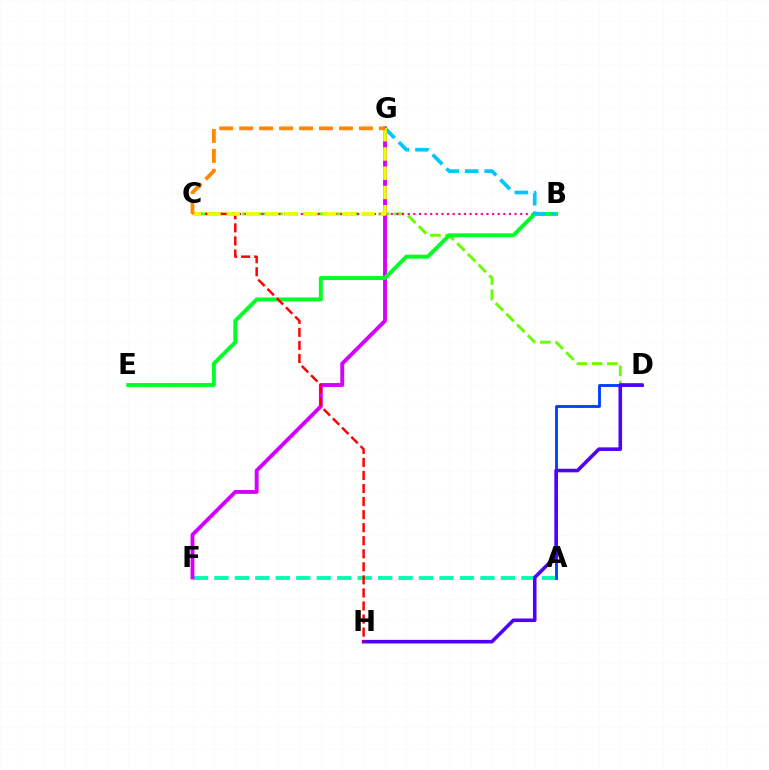{('A', 'F'): [{'color': '#00ffaf', 'line_style': 'dashed', 'thickness': 2.78}], ('C', 'D'): [{'color': '#66ff00', 'line_style': 'dashed', 'thickness': 2.06}], ('F', 'G'): [{'color': '#d600ff', 'line_style': 'solid', 'thickness': 2.79}], ('A', 'D'): [{'color': '#003fff', 'line_style': 'solid', 'thickness': 2.05}], ('B', 'C'): [{'color': '#ff00a0', 'line_style': 'dotted', 'thickness': 1.53}], ('D', 'H'): [{'color': '#4f00ff', 'line_style': 'solid', 'thickness': 2.58}], ('B', 'E'): [{'color': '#00ff27', 'line_style': 'solid', 'thickness': 2.82}], ('B', 'G'): [{'color': '#00c7ff', 'line_style': 'dashed', 'thickness': 2.65}], ('C', 'H'): [{'color': '#ff0000', 'line_style': 'dashed', 'thickness': 1.77}], ('C', 'G'): [{'color': '#eeff00', 'line_style': 'dashed', 'thickness': 2.62}, {'color': '#ff8800', 'line_style': 'dashed', 'thickness': 2.71}]}